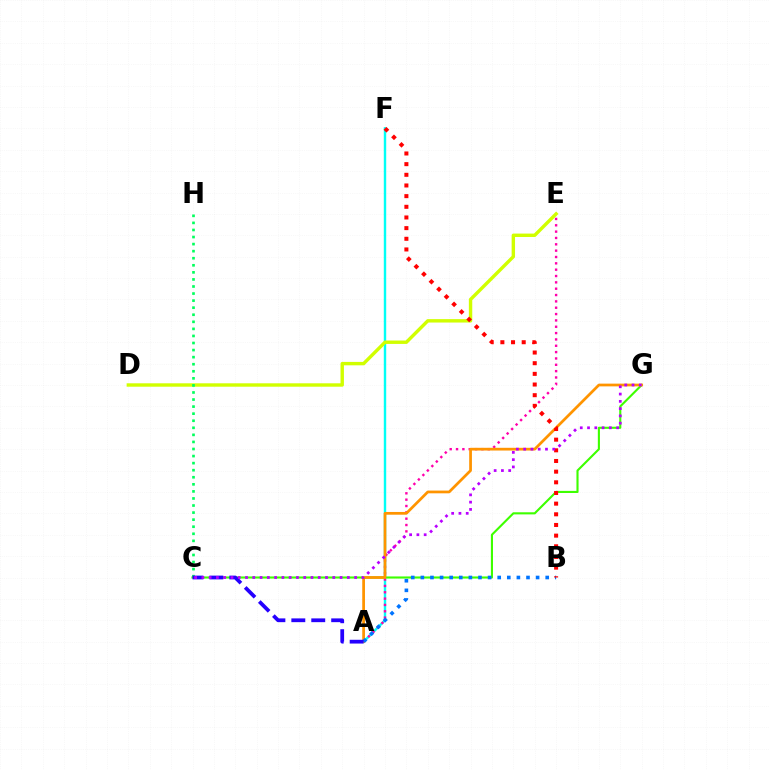{('A', 'F'): [{'color': '#00fff6', 'line_style': 'solid', 'thickness': 1.74}], ('D', 'E'): [{'color': '#d1ff00', 'line_style': 'solid', 'thickness': 2.45}], ('A', 'E'): [{'color': '#ff00ac', 'line_style': 'dotted', 'thickness': 1.72}], ('C', 'H'): [{'color': '#00ff5c', 'line_style': 'dotted', 'thickness': 1.92}], ('C', 'G'): [{'color': '#3dff00', 'line_style': 'solid', 'thickness': 1.52}, {'color': '#b900ff', 'line_style': 'dotted', 'thickness': 1.98}], ('A', 'G'): [{'color': '#ff9400', 'line_style': 'solid', 'thickness': 1.97}], ('A', 'B'): [{'color': '#0074ff', 'line_style': 'dotted', 'thickness': 2.61}], ('B', 'F'): [{'color': '#ff0000', 'line_style': 'dotted', 'thickness': 2.9}], ('A', 'C'): [{'color': '#2500ff', 'line_style': 'dashed', 'thickness': 2.71}]}